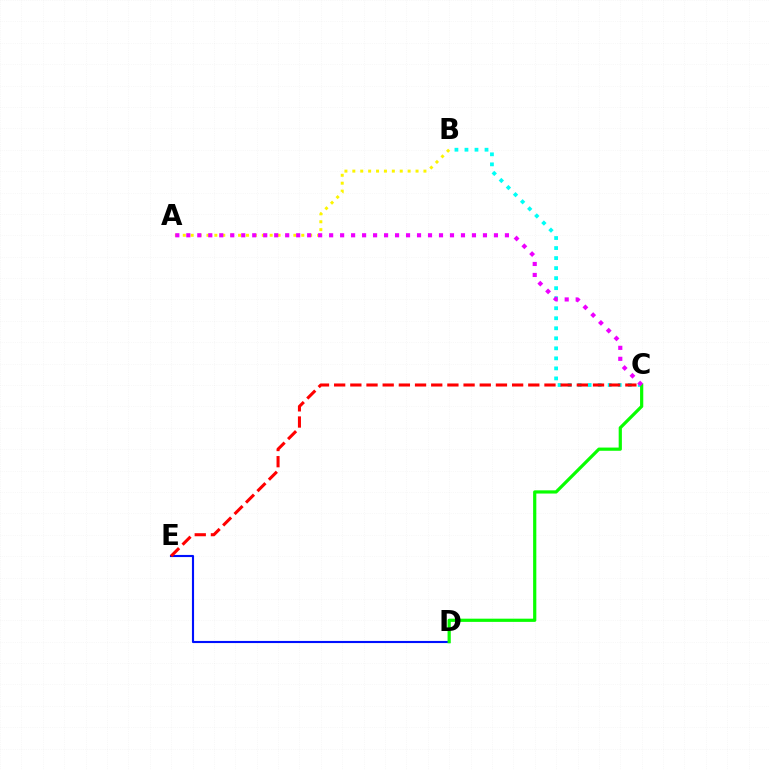{('A', 'B'): [{'color': '#fcf500', 'line_style': 'dotted', 'thickness': 2.15}], ('B', 'C'): [{'color': '#00fff6', 'line_style': 'dotted', 'thickness': 2.72}], ('D', 'E'): [{'color': '#0010ff', 'line_style': 'solid', 'thickness': 1.53}], ('C', 'E'): [{'color': '#ff0000', 'line_style': 'dashed', 'thickness': 2.2}], ('C', 'D'): [{'color': '#08ff00', 'line_style': 'solid', 'thickness': 2.31}], ('A', 'C'): [{'color': '#ee00ff', 'line_style': 'dotted', 'thickness': 2.99}]}